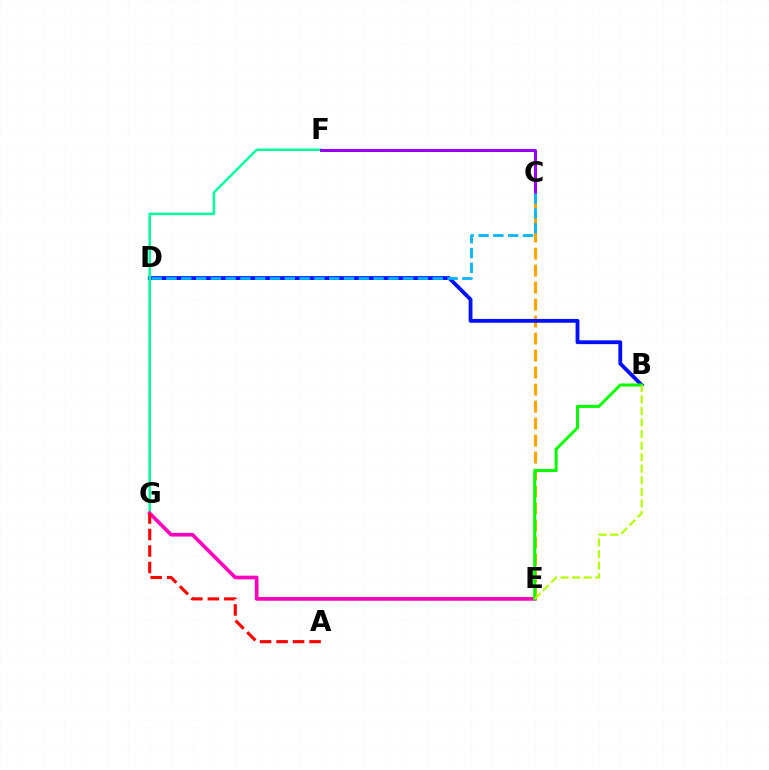{('C', 'E'): [{'color': '#ffa500', 'line_style': 'dashed', 'thickness': 2.31}], ('B', 'D'): [{'color': '#0010ff', 'line_style': 'solid', 'thickness': 2.75}], ('F', 'G'): [{'color': '#00ff9d', 'line_style': 'solid', 'thickness': 1.81}], ('E', 'G'): [{'color': '#ff00bd', 'line_style': 'solid', 'thickness': 2.66}], ('B', 'E'): [{'color': '#08ff00', 'line_style': 'solid', 'thickness': 2.19}, {'color': '#b3ff00', 'line_style': 'dashed', 'thickness': 1.57}], ('C', 'F'): [{'color': '#9b00ff', 'line_style': 'solid', 'thickness': 2.16}], ('A', 'G'): [{'color': '#ff0000', 'line_style': 'dashed', 'thickness': 2.24}], ('C', 'D'): [{'color': '#00b5ff', 'line_style': 'dashed', 'thickness': 2.01}]}